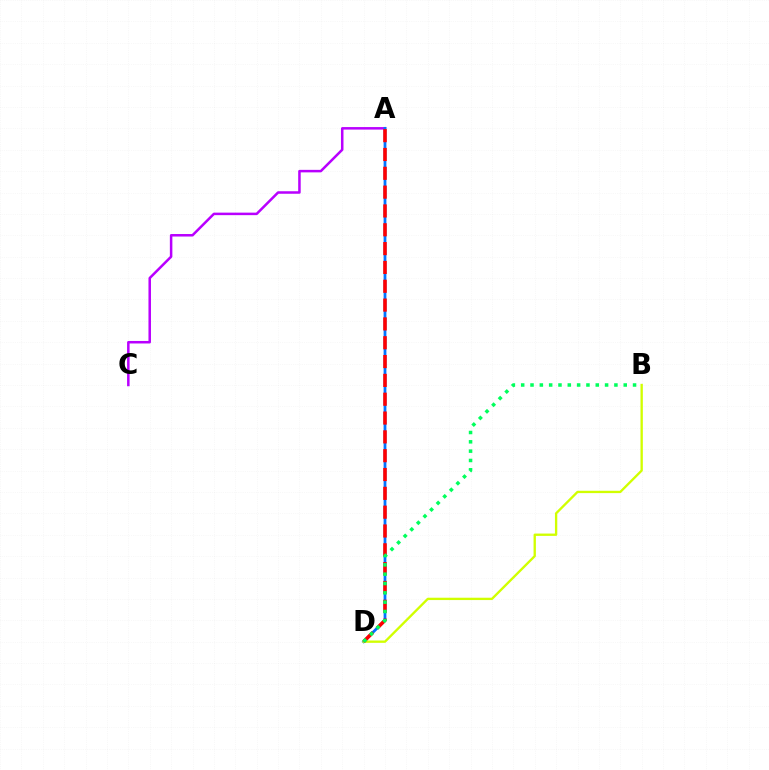{('A', 'C'): [{'color': '#b900ff', 'line_style': 'solid', 'thickness': 1.81}], ('A', 'D'): [{'color': '#0074ff', 'line_style': 'solid', 'thickness': 2.0}, {'color': '#ff0000', 'line_style': 'dashed', 'thickness': 2.56}], ('B', 'D'): [{'color': '#d1ff00', 'line_style': 'solid', 'thickness': 1.69}, {'color': '#00ff5c', 'line_style': 'dotted', 'thickness': 2.53}]}